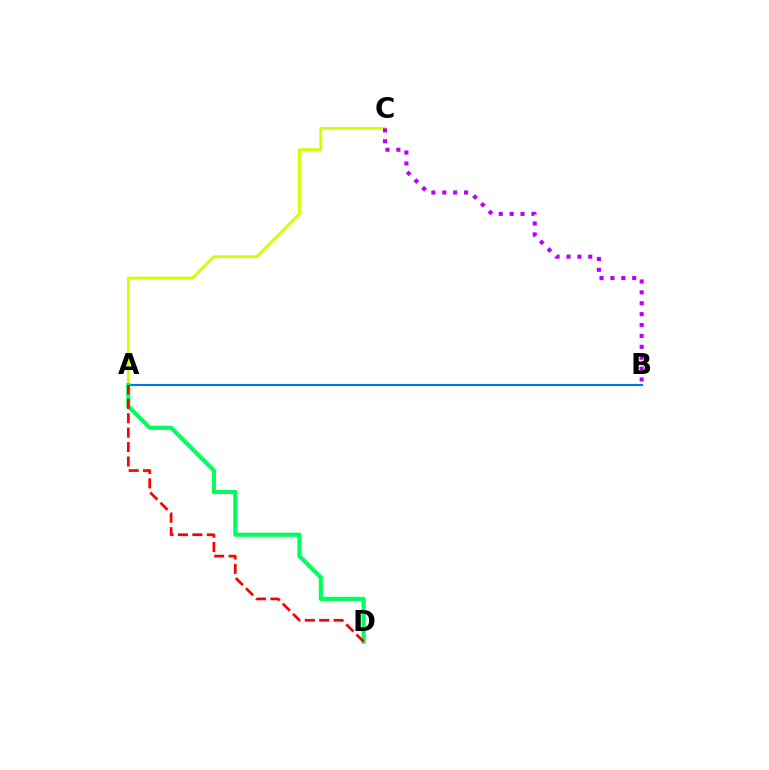{('A', 'B'): [{'color': '#0074ff', 'line_style': 'solid', 'thickness': 1.51}], ('A', 'C'): [{'color': '#d1ff00', 'line_style': 'solid', 'thickness': 2.06}], ('A', 'D'): [{'color': '#00ff5c', 'line_style': 'solid', 'thickness': 2.97}, {'color': '#ff0000', 'line_style': 'dashed', 'thickness': 1.96}], ('B', 'C'): [{'color': '#b900ff', 'line_style': 'dotted', 'thickness': 2.96}]}